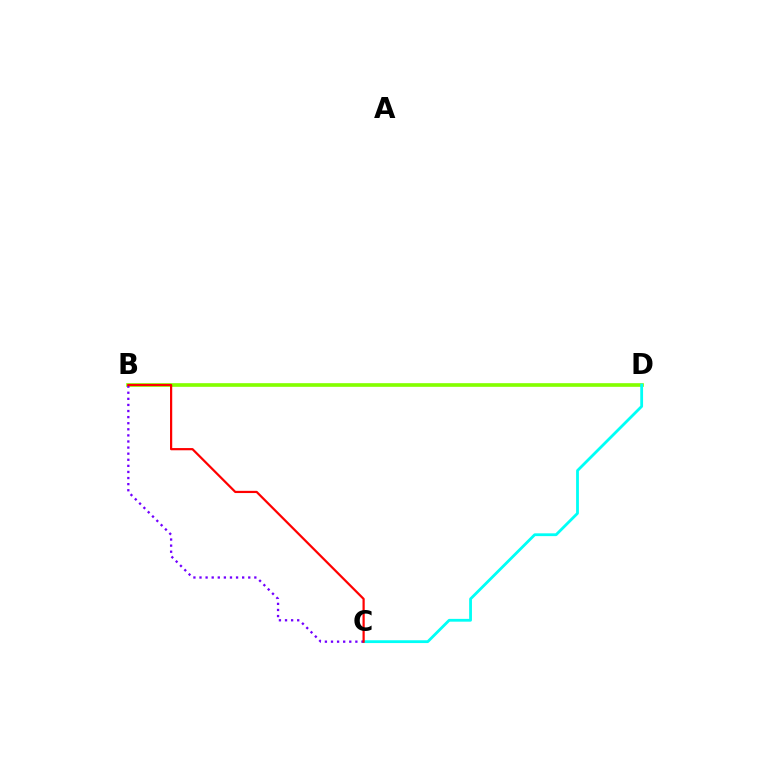{('B', 'D'): [{'color': '#84ff00', 'line_style': 'solid', 'thickness': 2.63}], ('C', 'D'): [{'color': '#00fff6', 'line_style': 'solid', 'thickness': 2.02}], ('B', 'C'): [{'color': '#7200ff', 'line_style': 'dotted', 'thickness': 1.66}, {'color': '#ff0000', 'line_style': 'solid', 'thickness': 1.59}]}